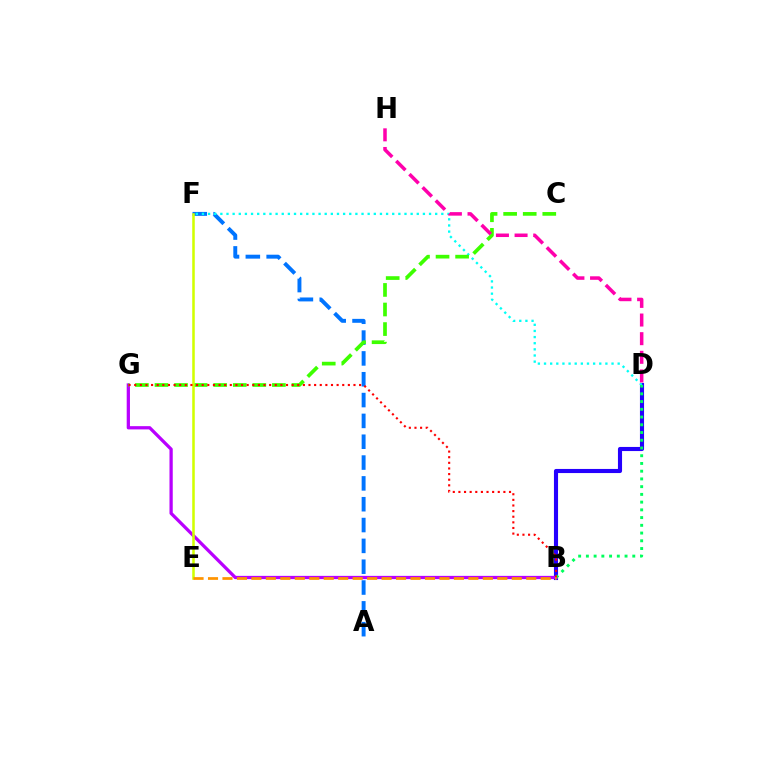{('A', 'F'): [{'color': '#0074ff', 'line_style': 'dashed', 'thickness': 2.83}], ('B', 'D'): [{'color': '#2500ff', 'line_style': 'solid', 'thickness': 2.96}, {'color': '#00ff5c', 'line_style': 'dotted', 'thickness': 2.1}], ('B', 'G'): [{'color': '#b900ff', 'line_style': 'solid', 'thickness': 2.35}, {'color': '#ff0000', 'line_style': 'dotted', 'thickness': 1.53}], ('D', 'F'): [{'color': '#00fff6', 'line_style': 'dotted', 'thickness': 1.67}], ('C', 'G'): [{'color': '#3dff00', 'line_style': 'dashed', 'thickness': 2.66}], ('E', 'F'): [{'color': '#d1ff00', 'line_style': 'solid', 'thickness': 1.83}], ('D', 'H'): [{'color': '#ff00ac', 'line_style': 'dashed', 'thickness': 2.53}], ('B', 'E'): [{'color': '#ff9400', 'line_style': 'dashed', 'thickness': 1.97}]}